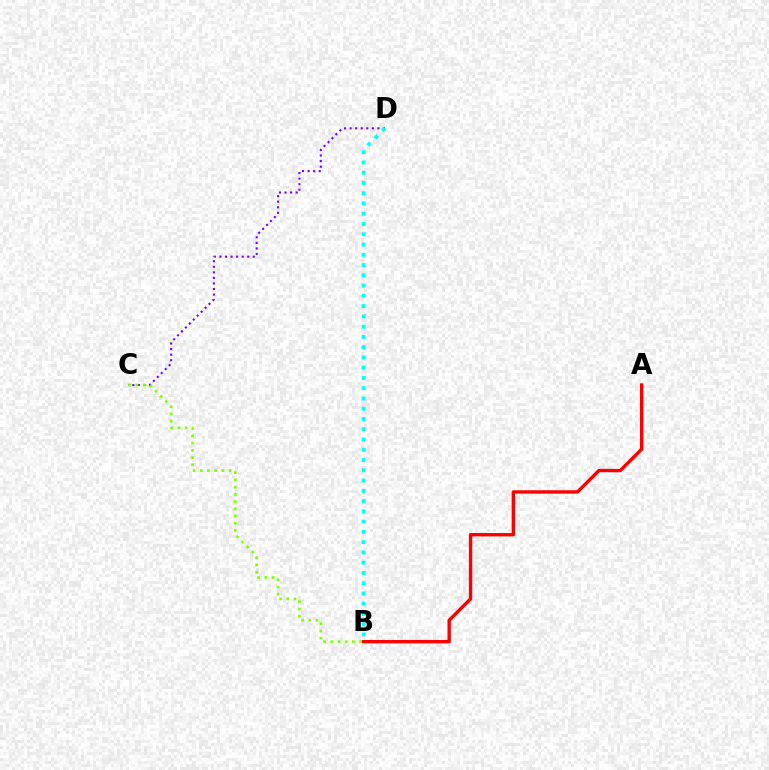{('C', 'D'): [{'color': '#7200ff', 'line_style': 'dotted', 'thickness': 1.51}], ('A', 'B'): [{'color': '#ff0000', 'line_style': 'solid', 'thickness': 2.42}], ('B', 'C'): [{'color': '#84ff00', 'line_style': 'dotted', 'thickness': 1.96}], ('B', 'D'): [{'color': '#00fff6', 'line_style': 'dotted', 'thickness': 2.79}]}